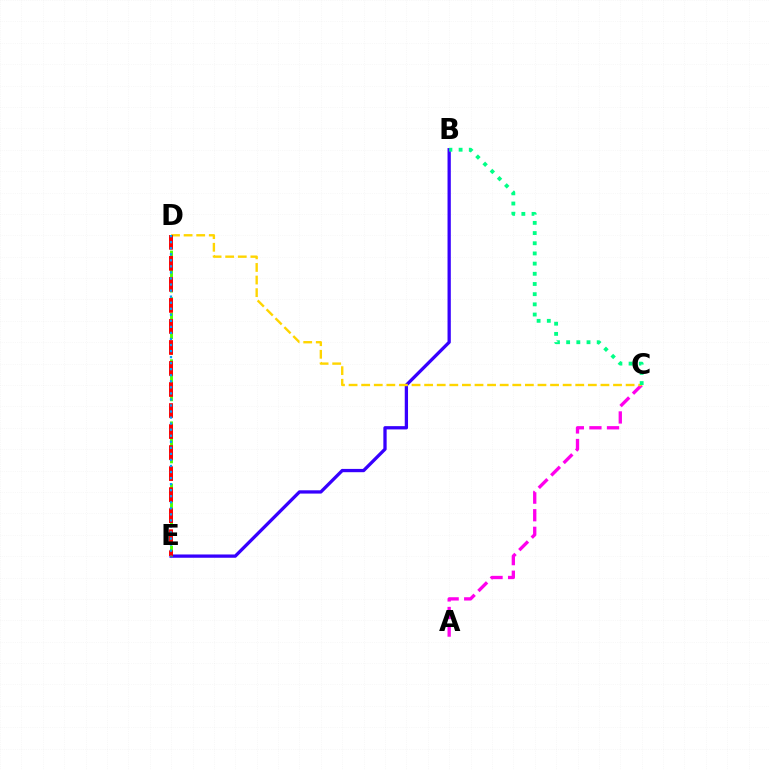{('A', 'C'): [{'color': '#ff00ed', 'line_style': 'dashed', 'thickness': 2.39}], ('B', 'E'): [{'color': '#3700ff', 'line_style': 'solid', 'thickness': 2.37}], ('C', 'D'): [{'color': '#ffd500', 'line_style': 'dashed', 'thickness': 1.71}], ('B', 'C'): [{'color': '#00ff86', 'line_style': 'dotted', 'thickness': 2.77}], ('D', 'E'): [{'color': '#4fff00', 'line_style': 'dashed', 'thickness': 2.11}, {'color': '#ff0000', 'line_style': 'dashed', 'thickness': 2.86}, {'color': '#009eff', 'line_style': 'dotted', 'thickness': 1.64}]}